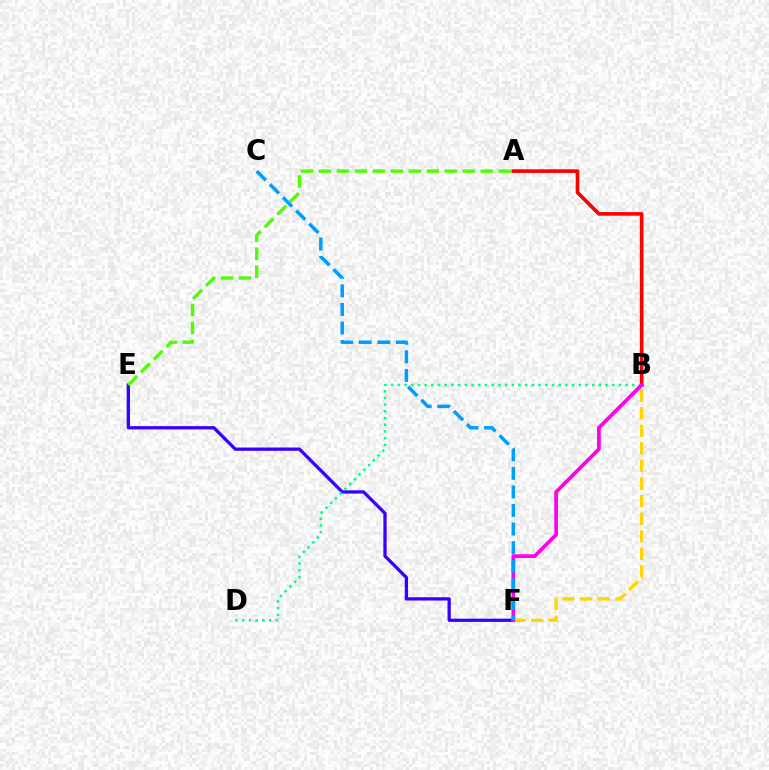{('E', 'F'): [{'color': '#3700ff', 'line_style': 'solid', 'thickness': 2.36}], ('B', 'F'): [{'color': '#ffd500', 'line_style': 'dashed', 'thickness': 2.39}, {'color': '#ff00ed', 'line_style': 'solid', 'thickness': 2.66}], ('B', 'D'): [{'color': '#00ff86', 'line_style': 'dotted', 'thickness': 1.82}], ('A', 'E'): [{'color': '#4fff00', 'line_style': 'dashed', 'thickness': 2.44}], ('A', 'B'): [{'color': '#ff0000', 'line_style': 'solid', 'thickness': 2.63}], ('C', 'F'): [{'color': '#009eff', 'line_style': 'dashed', 'thickness': 2.53}]}